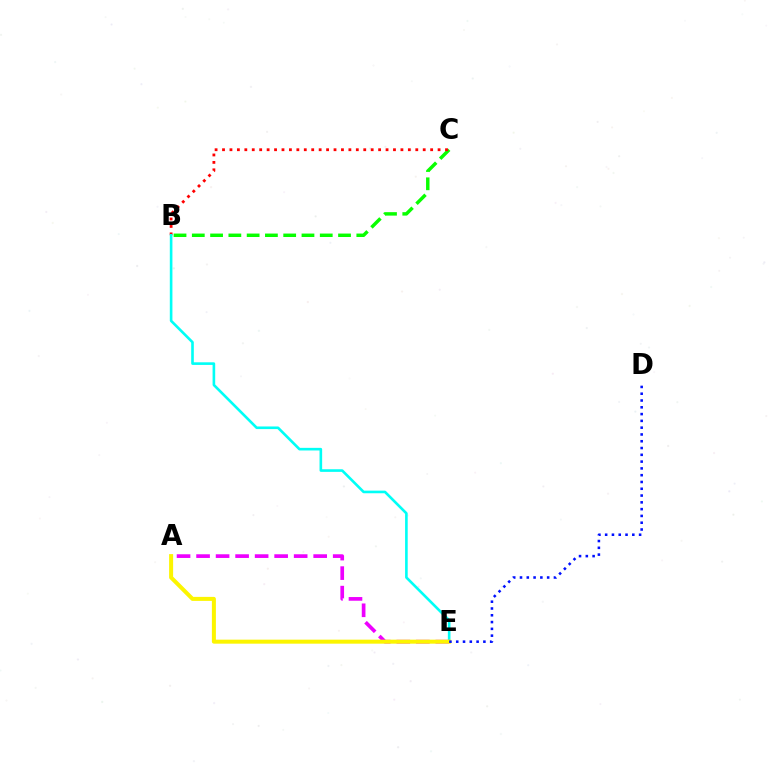{('B', 'C'): [{'color': '#08ff00', 'line_style': 'dashed', 'thickness': 2.48}, {'color': '#ff0000', 'line_style': 'dotted', 'thickness': 2.02}], ('B', 'E'): [{'color': '#00fff6', 'line_style': 'solid', 'thickness': 1.89}], ('A', 'E'): [{'color': '#ee00ff', 'line_style': 'dashed', 'thickness': 2.65}, {'color': '#fcf500', 'line_style': 'solid', 'thickness': 2.88}], ('D', 'E'): [{'color': '#0010ff', 'line_style': 'dotted', 'thickness': 1.84}]}